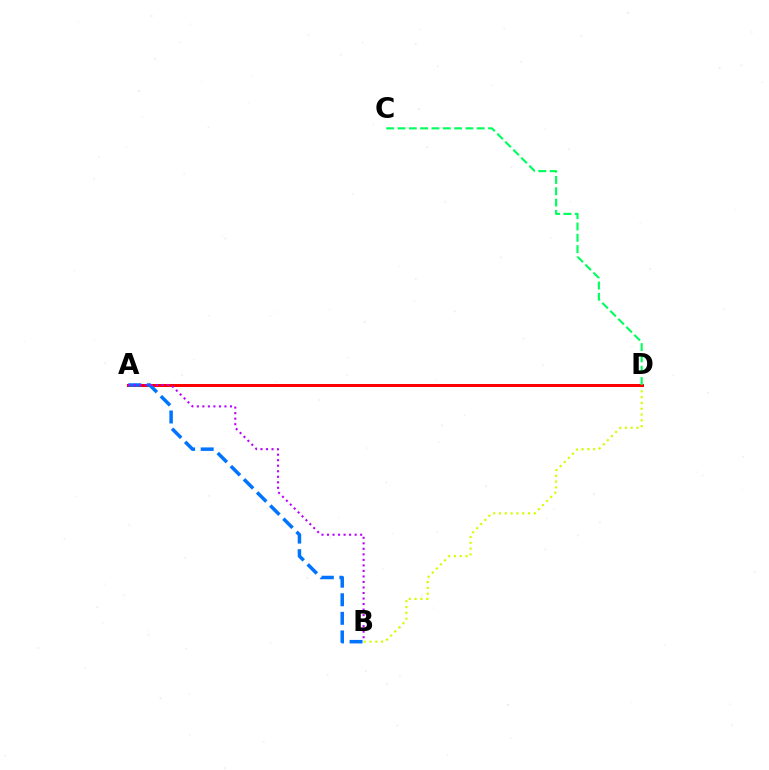{('B', 'D'): [{'color': '#d1ff00', 'line_style': 'dotted', 'thickness': 1.57}], ('A', 'D'): [{'color': '#ff0000', 'line_style': 'solid', 'thickness': 2.15}], ('C', 'D'): [{'color': '#00ff5c', 'line_style': 'dashed', 'thickness': 1.54}], ('A', 'B'): [{'color': '#0074ff', 'line_style': 'dashed', 'thickness': 2.52}, {'color': '#b900ff', 'line_style': 'dotted', 'thickness': 1.5}]}